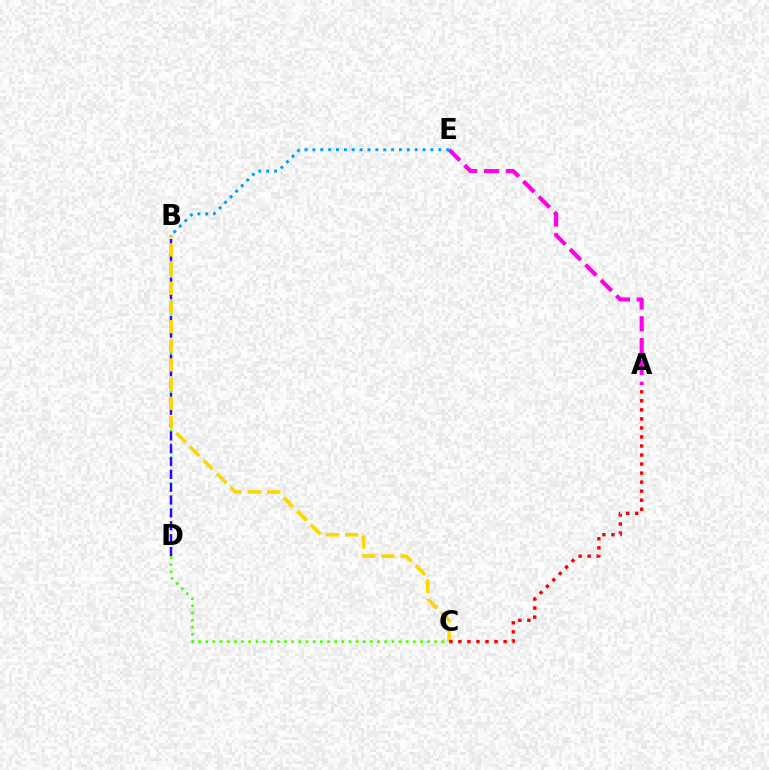{('B', 'D'): [{'color': '#00ff86', 'line_style': 'dotted', 'thickness': 1.77}, {'color': '#3700ff', 'line_style': 'dashed', 'thickness': 1.74}], ('A', 'E'): [{'color': '#ff00ed', 'line_style': 'dashed', 'thickness': 2.97}], ('B', 'C'): [{'color': '#ffd500', 'line_style': 'dashed', 'thickness': 2.61}], ('C', 'D'): [{'color': '#4fff00', 'line_style': 'dotted', 'thickness': 1.94}], ('A', 'C'): [{'color': '#ff0000', 'line_style': 'dotted', 'thickness': 2.45}], ('B', 'E'): [{'color': '#009eff', 'line_style': 'dotted', 'thickness': 2.14}]}